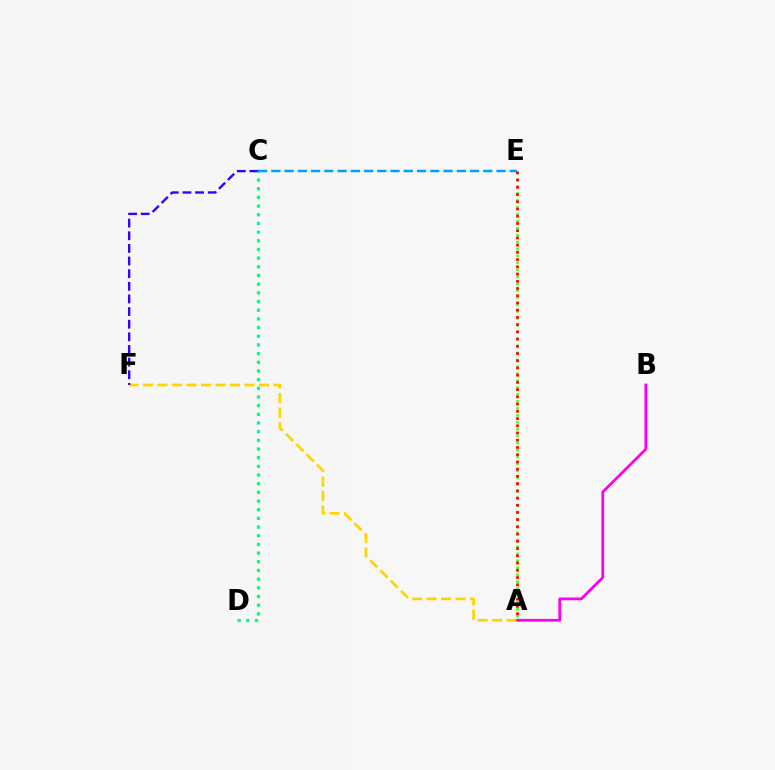{('A', 'B'): [{'color': '#ff00ed', 'line_style': 'solid', 'thickness': 1.97}], ('C', 'E'): [{'color': '#009eff', 'line_style': 'dashed', 'thickness': 1.8}], ('A', 'E'): [{'color': '#4fff00', 'line_style': 'dotted', 'thickness': 1.88}, {'color': '#ff0000', 'line_style': 'dotted', 'thickness': 1.96}], ('A', 'F'): [{'color': '#ffd500', 'line_style': 'dashed', 'thickness': 1.97}], ('C', 'F'): [{'color': '#3700ff', 'line_style': 'dashed', 'thickness': 1.72}], ('C', 'D'): [{'color': '#00ff86', 'line_style': 'dotted', 'thickness': 2.36}]}